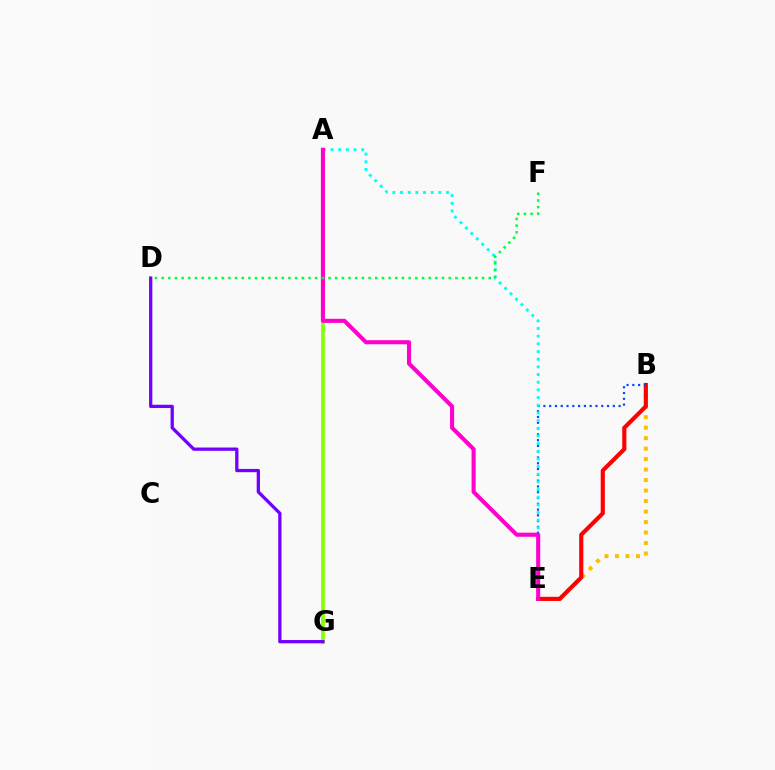{('B', 'E'): [{'color': '#ffbd00', 'line_style': 'dotted', 'thickness': 2.85}, {'color': '#ff0000', 'line_style': 'solid', 'thickness': 2.97}, {'color': '#004bff', 'line_style': 'dotted', 'thickness': 1.57}], ('A', 'E'): [{'color': '#00fff6', 'line_style': 'dotted', 'thickness': 2.08}, {'color': '#ff00cf', 'line_style': 'solid', 'thickness': 2.94}], ('A', 'G'): [{'color': '#84ff00', 'line_style': 'solid', 'thickness': 2.65}], ('D', 'G'): [{'color': '#7200ff', 'line_style': 'solid', 'thickness': 2.36}], ('D', 'F'): [{'color': '#00ff39', 'line_style': 'dotted', 'thickness': 1.81}]}